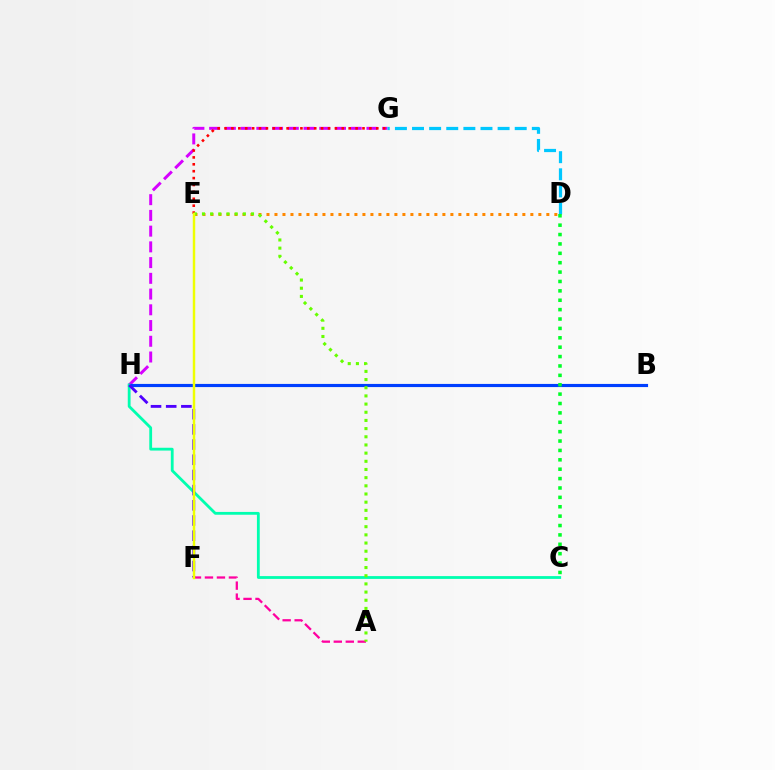{('G', 'H'): [{'color': '#d600ff', 'line_style': 'dashed', 'thickness': 2.14}], ('B', 'H'): [{'color': '#003fff', 'line_style': 'solid', 'thickness': 2.27}], ('A', 'F'): [{'color': '#ff00a0', 'line_style': 'dashed', 'thickness': 1.63}], ('E', 'G'): [{'color': '#ff0000', 'line_style': 'dotted', 'thickness': 1.87}], ('C', 'H'): [{'color': '#00ffaf', 'line_style': 'solid', 'thickness': 2.02}], ('D', 'E'): [{'color': '#ff8800', 'line_style': 'dotted', 'thickness': 2.17}], ('F', 'H'): [{'color': '#4f00ff', 'line_style': 'dashed', 'thickness': 2.06}], ('D', 'G'): [{'color': '#00c7ff', 'line_style': 'dashed', 'thickness': 2.33}], ('A', 'E'): [{'color': '#66ff00', 'line_style': 'dotted', 'thickness': 2.22}], ('E', 'F'): [{'color': '#eeff00', 'line_style': 'solid', 'thickness': 1.76}], ('C', 'D'): [{'color': '#00ff27', 'line_style': 'dotted', 'thickness': 2.55}]}